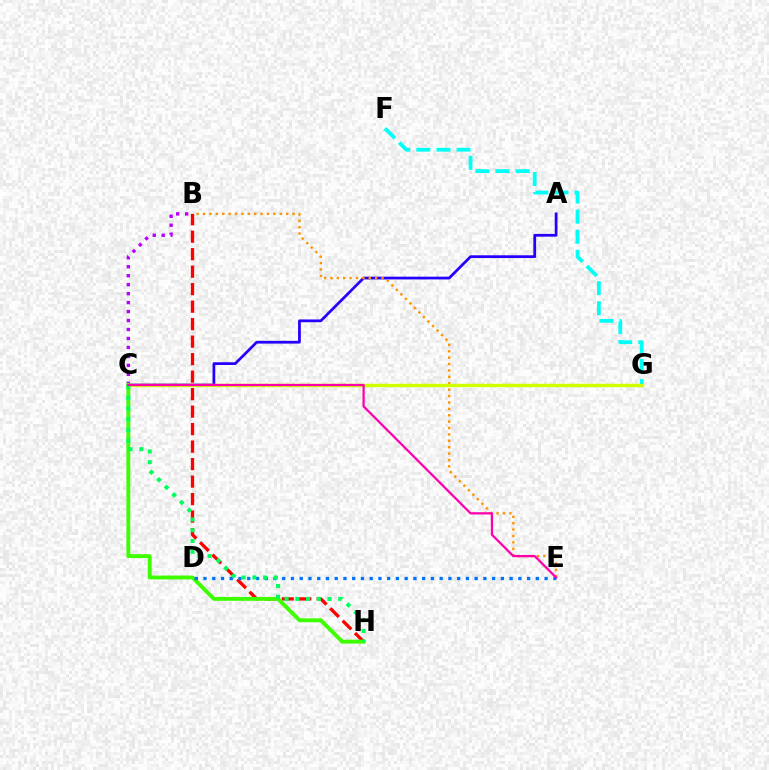{('B', 'H'): [{'color': '#ff0000', 'line_style': 'dashed', 'thickness': 2.38}], ('A', 'C'): [{'color': '#2500ff', 'line_style': 'solid', 'thickness': 1.98}], ('F', 'G'): [{'color': '#00fff6', 'line_style': 'dashed', 'thickness': 2.73}], ('B', 'C'): [{'color': '#b900ff', 'line_style': 'dotted', 'thickness': 2.44}], ('C', 'H'): [{'color': '#3dff00', 'line_style': 'solid', 'thickness': 2.79}, {'color': '#00ff5c', 'line_style': 'dotted', 'thickness': 2.91}], ('B', 'E'): [{'color': '#ff9400', 'line_style': 'dotted', 'thickness': 1.74}], ('D', 'E'): [{'color': '#0074ff', 'line_style': 'dotted', 'thickness': 2.38}], ('C', 'G'): [{'color': '#d1ff00', 'line_style': 'solid', 'thickness': 2.48}], ('C', 'E'): [{'color': '#ff00ac', 'line_style': 'solid', 'thickness': 1.62}]}